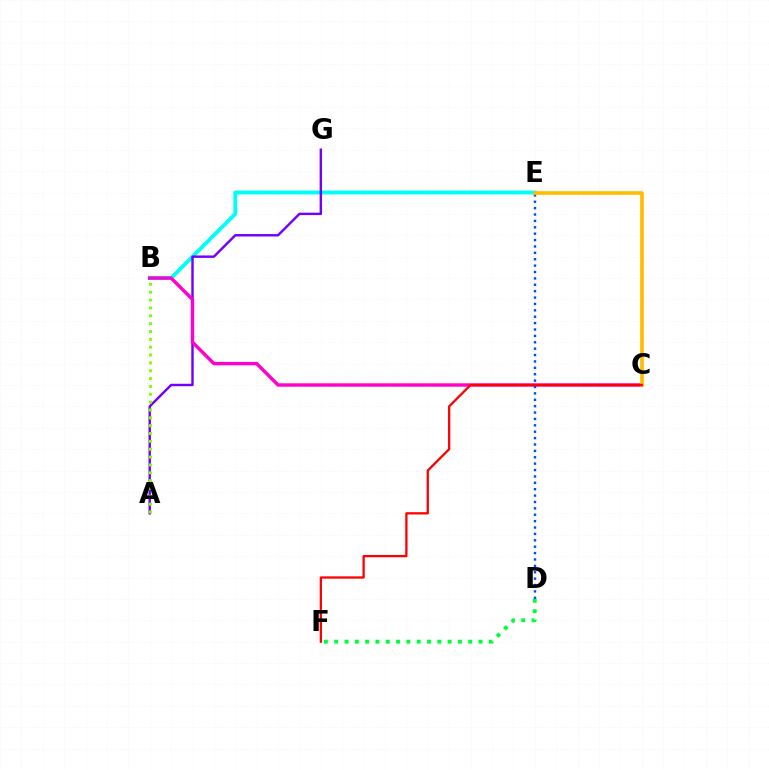{('B', 'E'): [{'color': '#00fff6', 'line_style': 'solid', 'thickness': 2.79}], ('A', 'G'): [{'color': '#7200ff', 'line_style': 'solid', 'thickness': 1.75}], ('B', 'C'): [{'color': '#ff00cf', 'line_style': 'solid', 'thickness': 2.45}], ('A', 'B'): [{'color': '#84ff00', 'line_style': 'dotted', 'thickness': 2.13}], ('D', 'E'): [{'color': '#004bff', 'line_style': 'dotted', 'thickness': 1.74}], ('C', 'E'): [{'color': '#ffbd00', 'line_style': 'solid', 'thickness': 2.65}], ('D', 'F'): [{'color': '#00ff39', 'line_style': 'dotted', 'thickness': 2.8}], ('C', 'F'): [{'color': '#ff0000', 'line_style': 'solid', 'thickness': 1.65}]}